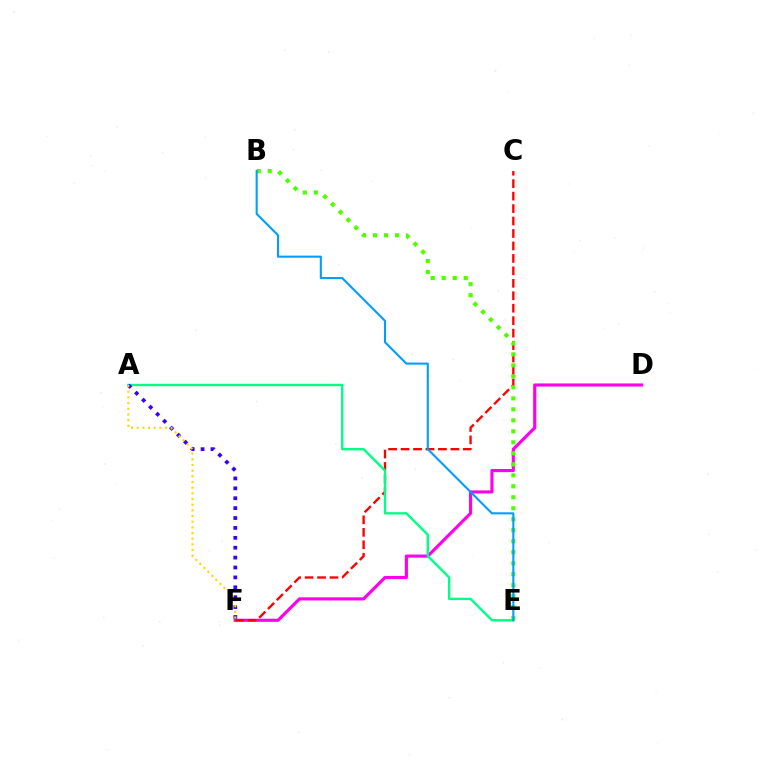{('D', 'F'): [{'color': '#ff00ed', 'line_style': 'solid', 'thickness': 2.25}], ('C', 'F'): [{'color': '#ff0000', 'line_style': 'dashed', 'thickness': 1.69}], ('A', 'E'): [{'color': '#00ff86', 'line_style': 'solid', 'thickness': 1.72}], ('B', 'E'): [{'color': '#4fff00', 'line_style': 'dotted', 'thickness': 2.99}, {'color': '#009eff', 'line_style': 'solid', 'thickness': 1.51}], ('A', 'F'): [{'color': '#3700ff', 'line_style': 'dotted', 'thickness': 2.69}, {'color': '#ffd500', 'line_style': 'dotted', 'thickness': 1.54}]}